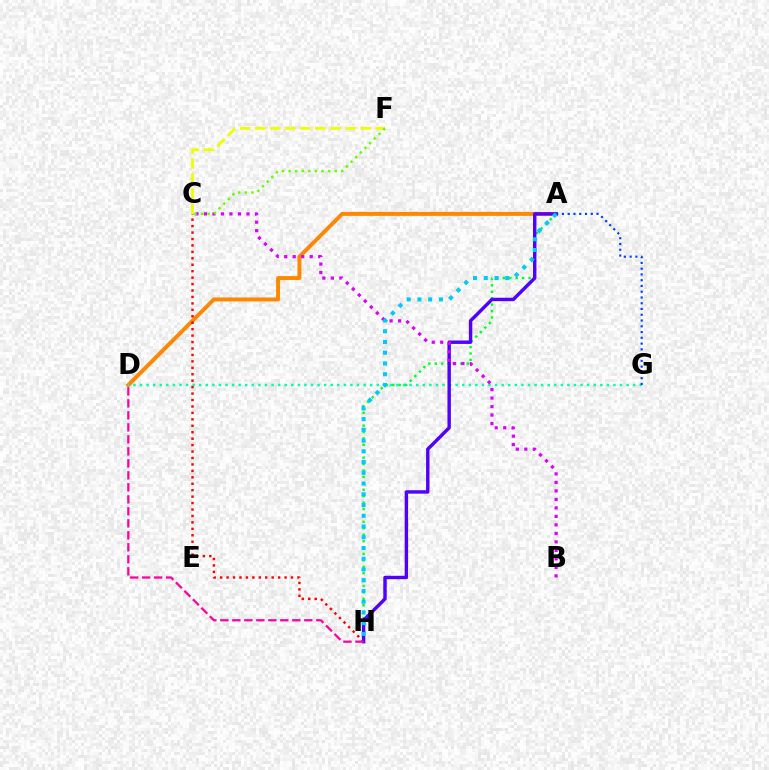{('A', 'H'): [{'color': '#00ff27', 'line_style': 'dotted', 'thickness': 1.74}, {'color': '#4f00ff', 'line_style': 'solid', 'thickness': 2.46}, {'color': '#00c7ff', 'line_style': 'dotted', 'thickness': 2.92}], ('A', 'D'): [{'color': '#ff8800', 'line_style': 'solid', 'thickness': 2.85}], ('D', 'G'): [{'color': '#00ffaf', 'line_style': 'dotted', 'thickness': 1.79}], ('C', 'H'): [{'color': '#ff0000', 'line_style': 'dotted', 'thickness': 1.75}], ('C', 'F'): [{'color': '#eeff00', 'line_style': 'dashed', 'thickness': 2.05}, {'color': '#66ff00', 'line_style': 'dotted', 'thickness': 1.79}], ('B', 'C'): [{'color': '#d600ff', 'line_style': 'dotted', 'thickness': 2.31}], ('D', 'H'): [{'color': '#ff00a0', 'line_style': 'dashed', 'thickness': 1.63}], ('A', 'G'): [{'color': '#003fff', 'line_style': 'dotted', 'thickness': 1.57}]}